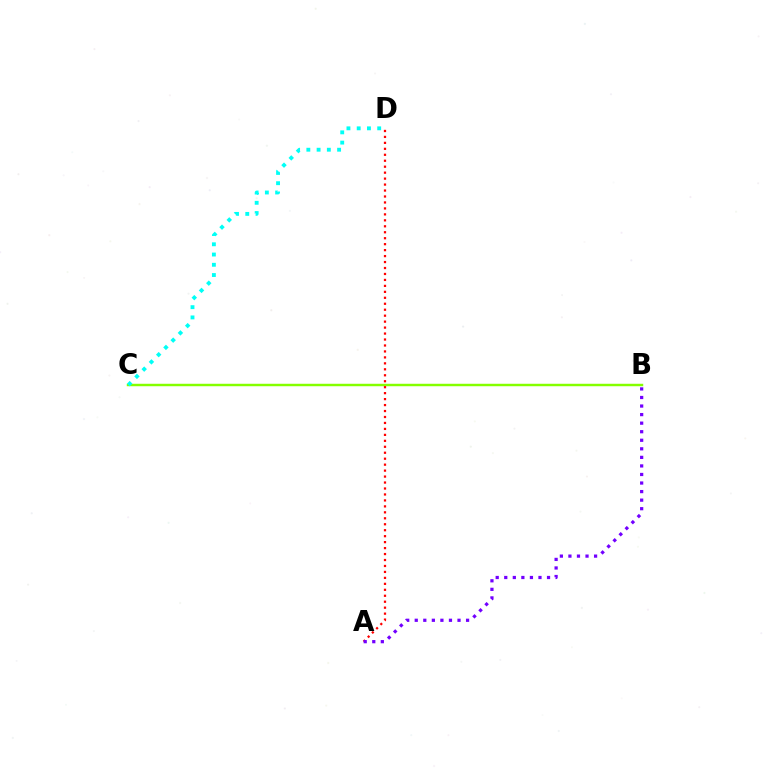{('B', 'C'): [{'color': '#84ff00', 'line_style': 'solid', 'thickness': 1.77}], ('A', 'D'): [{'color': '#ff0000', 'line_style': 'dotted', 'thickness': 1.62}], ('A', 'B'): [{'color': '#7200ff', 'line_style': 'dotted', 'thickness': 2.32}], ('C', 'D'): [{'color': '#00fff6', 'line_style': 'dotted', 'thickness': 2.78}]}